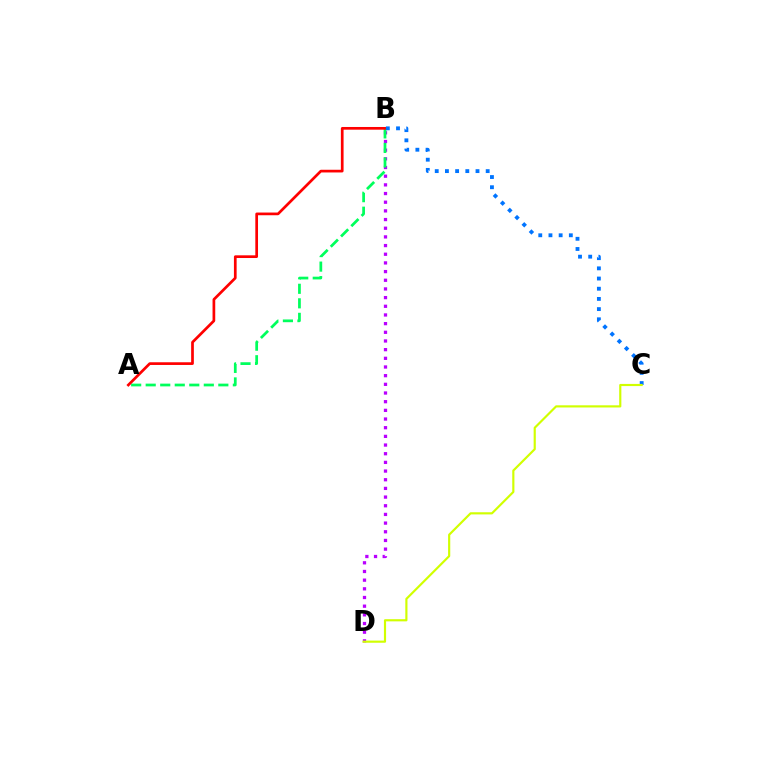{('B', 'D'): [{'color': '#b900ff', 'line_style': 'dotted', 'thickness': 2.36}], ('A', 'B'): [{'color': '#00ff5c', 'line_style': 'dashed', 'thickness': 1.97}, {'color': '#ff0000', 'line_style': 'solid', 'thickness': 1.94}], ('B', 'C'): [{'color': '#0074ff', 'line_style': 'dotted', 'thickness': 2.77}], ('C', 'D'): [{'color': '#d1ff00', 'line_style': 'solid', 'thickness': 1.56}]}